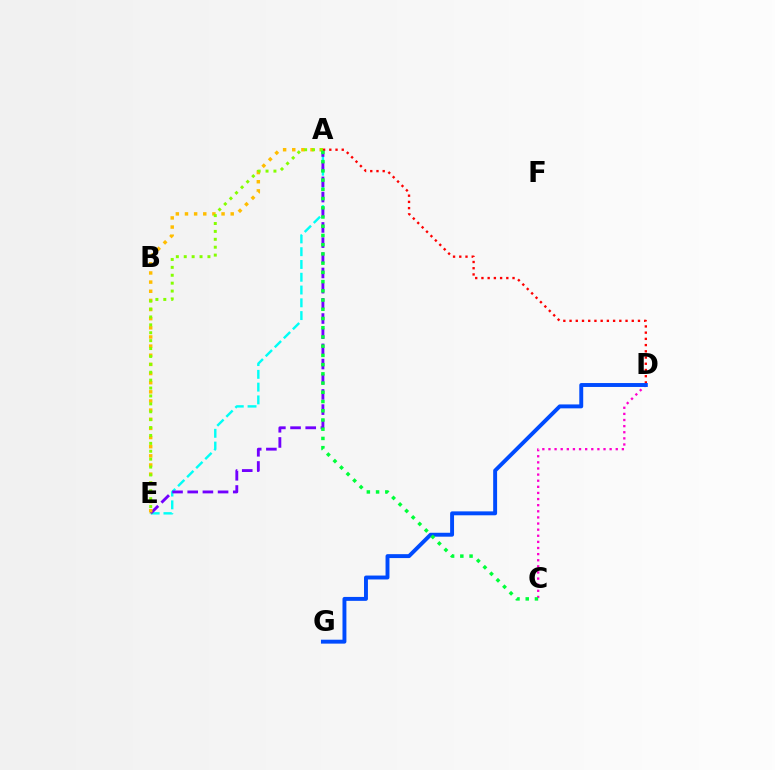{('A', 'E'): [{'color': '#00fff6', 'line_style': 'dashed', 'thickness': 1.74}, {'color': '#7200ff', 'line_style': 'dashed', 'thickness': 2.06}, {'color': '#ffbd00', 'line_style': 'dotted', 'thickness': 2.48}, {'color': '#84ff00', 'line_style': 'dotted', 'thickness': 2.15}], ('A', 'D'): [{'color': '#ff0000', 'line_style': 'dotted', 'thickness': 1.69}], ('C', 'D'): [{'color': '#ff00cf', 'line_style': 'dotted', 'thickness': 1.66}], ('D', 'G'): [{'color': '#004bff', 'line_style': 'solid', 'thickness': 2.82}], ('A', 'C'): [{'color': '#00ff39', 'line_style': 'dotted', 'thickness': 2.51}]}